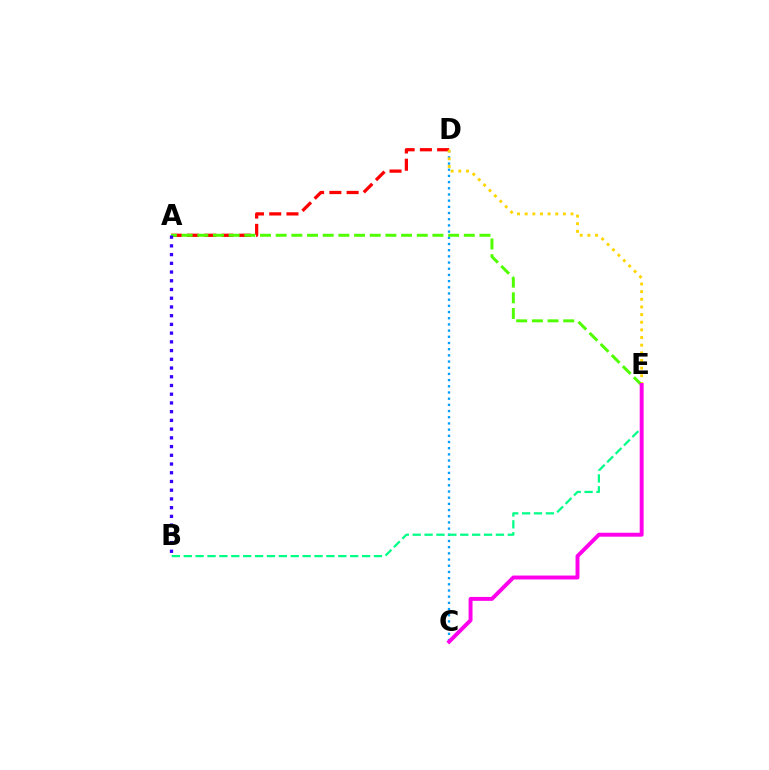{('C', 'D'): [{'color': '#009eff', 'line_style': 'dotted', 'thickness': 1.68}], ('A', 'D'): [{'color': '#ff0000', 'line_style': 'dashed', 'thickness': 2.34}], ('D', 'E'): [{'color': '#ffd500', 'line_style': 'dotted', 'thickness': 2.08}], ('B', 'E'): [{'color': '#00ff86', 'line_style': 'dashed', 'thickness': 1.62}], ('A', 'E'): [{'color': '#4fff00', 'line_style': 'dashed', 'thickness': 2.13}], ('C', 'E'): [{'color': '#ff00ed', 'line_style': 'solid', 'thickness': 2.82}], ('A', 'B'): [{'color': '#3700ff', 'line_style': 'dotted', 'thickness': 2.37}]}